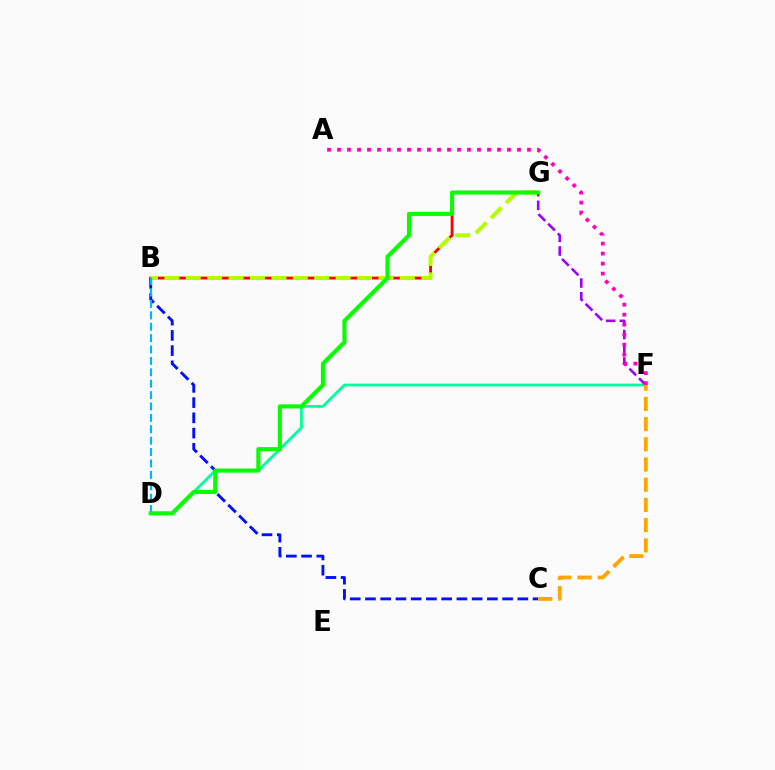{('D', 'F'): [{'color': '#00ff9d', 'line_style': 'solid', 'thickness': 2.02}], ('B', 'G'): [{'color': '#ff0000', 'line_style': 'solid', 'thickness': 2.06}, {'color': '#b3ff00', 'line_style': 'dashed', 'thickness': 2.91}], ('B', 'C'): [{'color': '#0010ff', 'line_style': 'dashed', 'thickness': 2.07}], ('F', 'G'): [{'color': '#9b00ff', 'line_style': 'dashed', 'thickness': 1.86}], ('A', 'F'): [{'color': '#ff00bd', 'line_style': 'dotted', 'thickness': 2.72}], ('B', 'D'): [{'color': '#00b5ff', 'line_style': 'dashed', 'thickness': 1.55}], ('C', 'F'): [{'color': '#ffa500', 'line_style': 'dashed', 'thickness': 2.75}], ('D', 'G'): [{'color': '#08ff00', 'line_style': 'solid', 'thickness': 2.95}]}